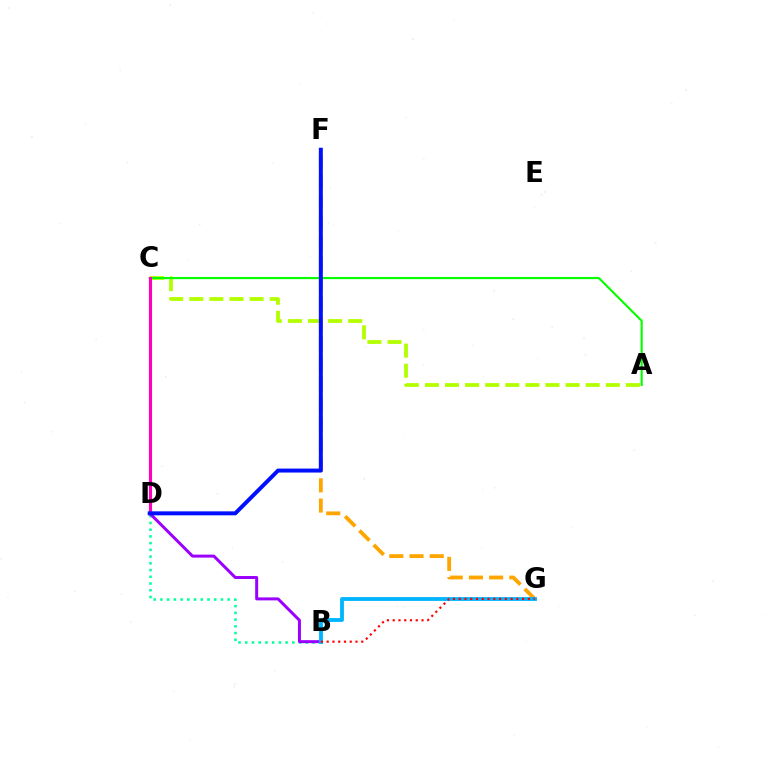{('B', 'D'): [{'color': '#00ff9d', 'line_style': 'dotted', 'thickness': 1.83}, {'color': '#9b00ff', 'line_style': 'solid', 'thickness': 2.15}], ('A', 'C'): [{'color': '#b3ff00', 'line_style': 'dashed', 'thickness': 2.73}, {'color': '#08ff00', 'line_style': 'solid', 'thickness': 1.55}], ('F', 'G'): [{'color': '#ffa500', 'line_style': 'dashed', 'thickness': 2.74}], ('B', 'G'): [{'color': '#00b5ff', 'line_style': 'solid', 'thickness': 2.75}, {'color': '#ff0000', 'line_style': 'dotted', 'thickness': 1.57}], ('C', 'D'): [{'color': '#ff00bd', 'line_style': 'solid', 'thickness': 2.25}], ('D', 'F'): [{'color': '#0010ff', 'line_style': 'solid', 'thickness': 2.86}]}